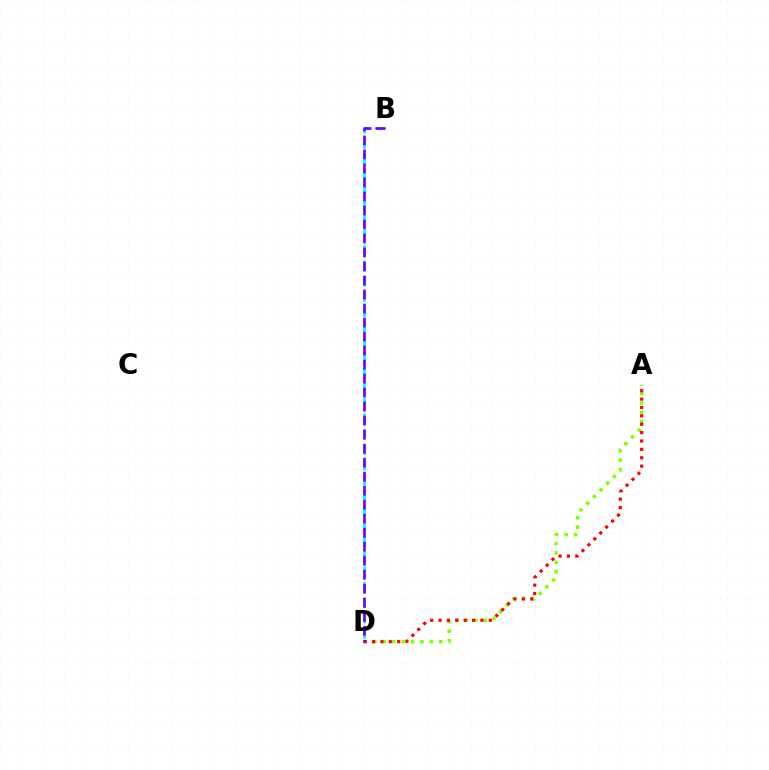{('A', 'D'): [{'color': '#84ff00', 'line_style': 'dotted', 'thickness': 2.56}, {'color': '#ff0000', 'line_style': 'dotted', 'thickness': 2.28}], ('B', 'D'): [{'color': '#00fff6', 'line_style': 'dashed', 'thickness': 2.08}, {'color': '#7200ff', 'line_style': 'dashed', 'thickness': 1.9}]}